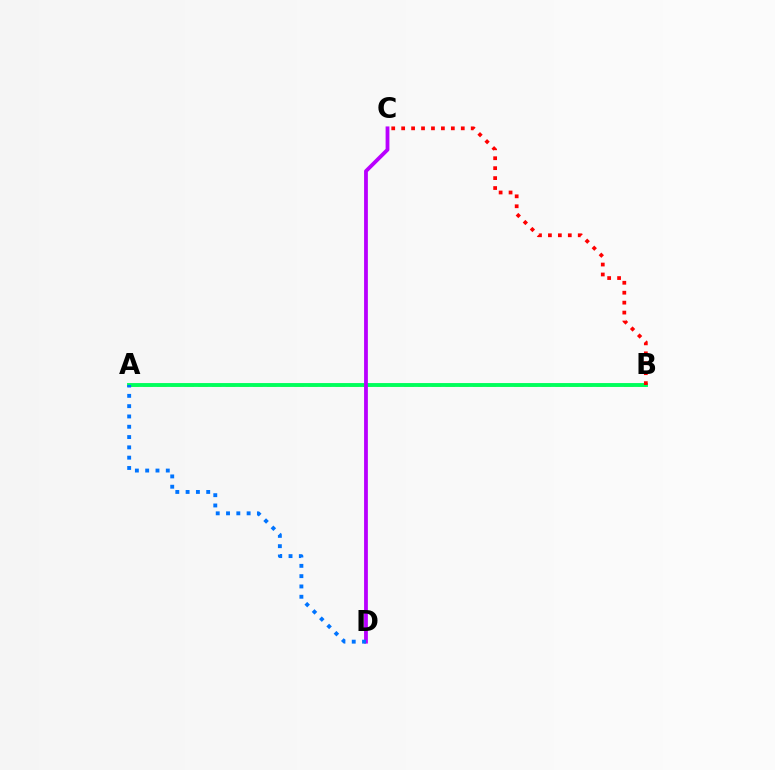{('A', 'B'): [{'color': '#d1ff00', 'line_style': 'dashed', 'thickness': 1.87}, {'color': '#00ff5c', 'line_style': 'solid', 'thickness': 2.79}], ('B', 'C'): [{'color': '#ff0000', 'line_style': 'dotted', 'thickness': 2.7}], ('C', 'D'): [{'color': '#b900ff', 'line_style': 'solid', 'thickness': 2.73}], ('A', 'D'): [{'color': '#0074ff', 'line_style': 'dotted', 'thickness': 2.8}]}